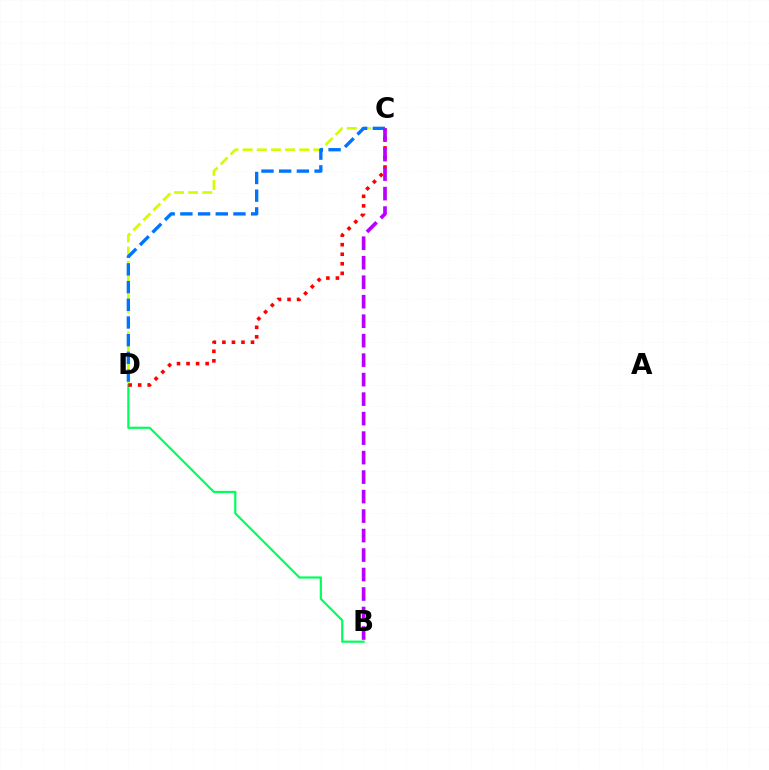{('B', 'D'): [{'color': '#00ff5c', 'line_style': 'solid', 'thickness': 1.58}], ('C', 'D'): [{'color': '#d1ff00', 'line_style': 'dashed', 'thickness': 1.92}, {'color': '#ff0000', 'line_style': 'dotted', 'thickness': 2.59}, {'color': '#0074ff', 'line_style': 'dashed', 'thickness': 2.4}], ('B', 'C'): [{'color': '#b900ff', 'line_style': 'dashed', 'thickness': 2.65}]}